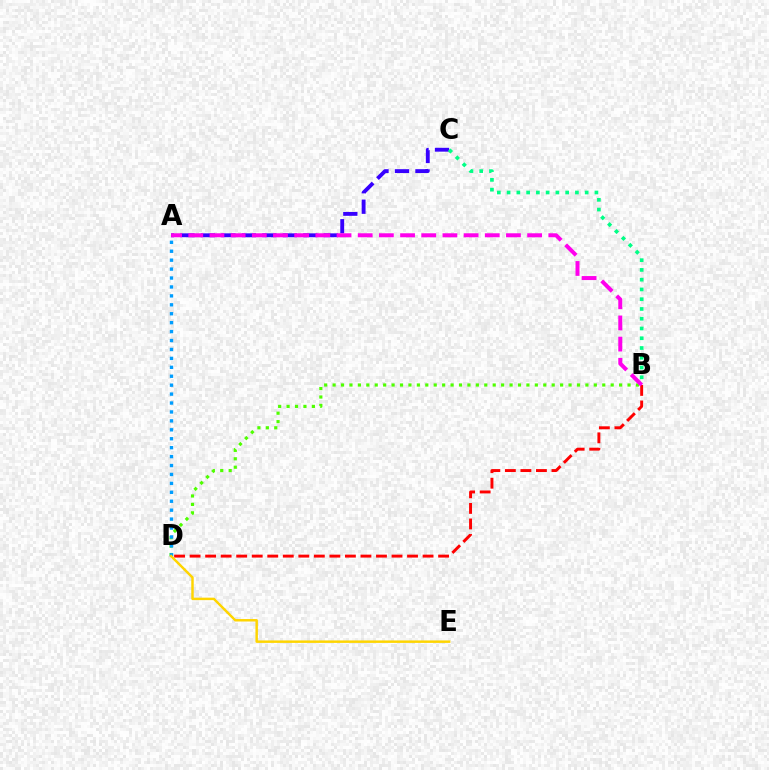{('B', 'D'): [{'color': '#4fff00', 'line_style': 'dotted', 'thickness': 2.29}, {'color': '#ff0000', 'line_style': 'dashed', 'thickness': 2.11}], ('A', 'C'): [{'color': '#3700ff', 'line_style': 'dashed', 'thickness': 2.78}], ('A', 'D'): [{'color': '#009eff', 'line_style': 'dotted', 'thickness': 2.43}], ('B', 'C'): [{'color': '#00ff86', 'line_style': 'dotted', 'thickness': 2.65}], ('A', 'B'): [{'color': '#ff00ed', 'line_style': 'dashed', 'thickness': 2.88}], ('D', 'E'): [{'color': '#ffd500', 'line_style': 'solid', 'thickness': 1.77}]}